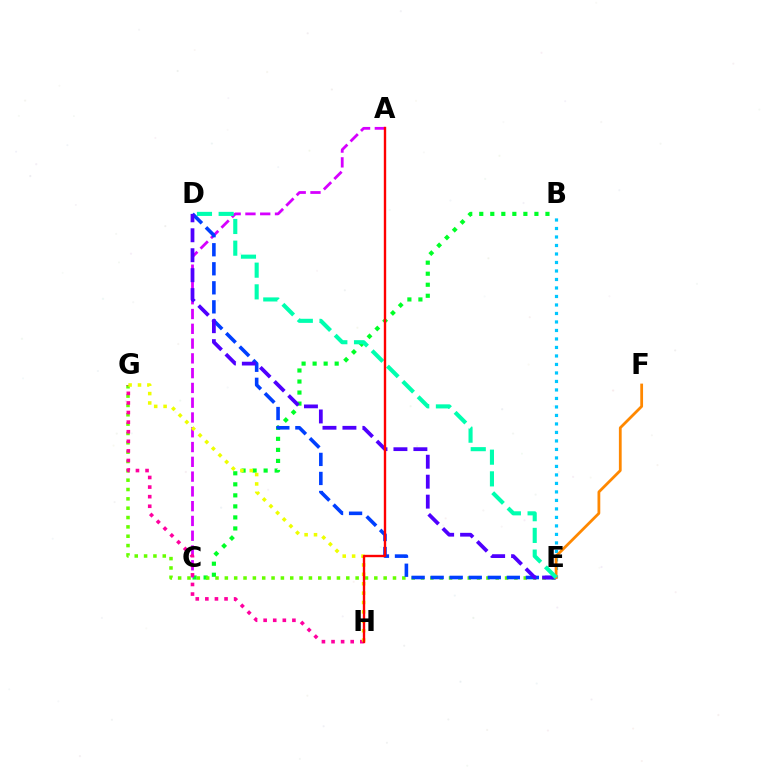{('B', 'C'): [{'color': '#00ff27', 'line_style': 'dotted', 'thickness': 3.0}], ('A', 'C'): [{'color': '#d600ff', 'line_style': 'dashed', 'thickness': 2.01}], ('E', 'G'): [{'color': '#66ff00', 'line_style': 'dotted', 'thickness': 2.54}], ('B', 'E'): [{'color': '#00c7ff', 'line_style': 'dotted', 'thickness': 2.31}], ('G', 'H'): [{'color': '#ff00a0', 'line_style': 'dotted', 'thickness': 2.61}, {'color': '#eeff00', 'line_style': 'dotted', 'thickness': 2.55}], ('D', 'E'): [{'color': '#003fff', 'line_style': 'dashed', 'thickness': 2.59}, {'color': '#4f00ff', 'line_style': 'dashed', 'thickness': 2.71}, {'color': '#00ffaf', 'line_style': 'dashed', 'thickness': 2.95}], ('E', 'F'): [{'color': '#ff8800', 'line_style': 'solid', 'thickness': 2.0}], ('A', 'H'): [{'color': '#ff0000', 'line_style': 'solid', 'thickness': 1.71}]}